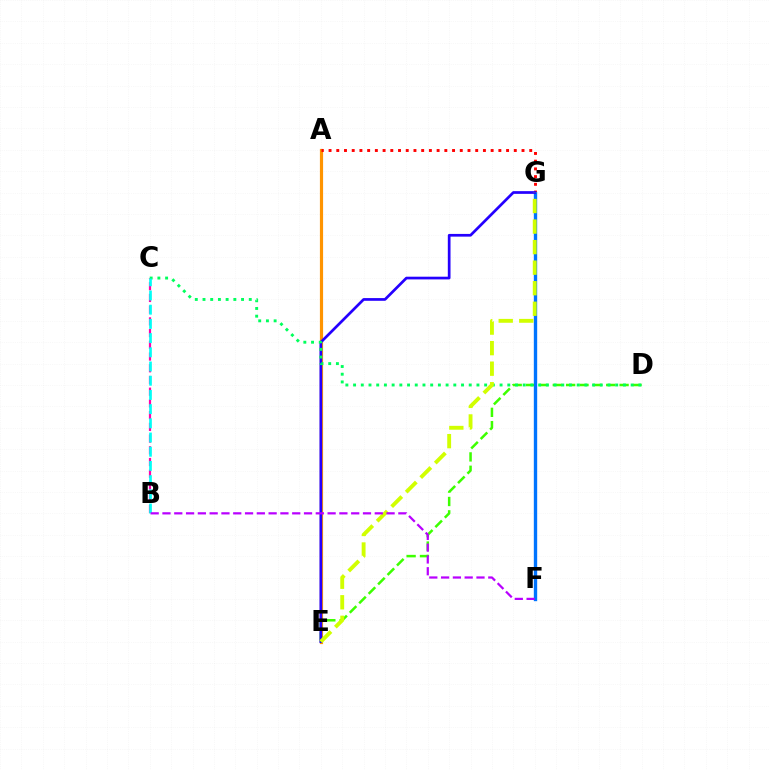{('A', 'E'): [{'color': '#ff9400', 'line_style': 'solid', 'thickness': 2.29}], ('A', 'G'): [{'color': '#ff0000', 'line_style': 'dotted', 'thickness': 2.1}], ('D', 'E'): [{'color': '#3dff00', 'line_style': 'dashed', 'thickness': 1.81}], ('F', 'G'): [{'color': '#0074ff', 'line_style': 'solid', 'thickness': 2.42}], ('E', 'G'): [{'color': '#2500ff', 'line_style': 'solid', 'thickness': 1.95}, {'color': '#d1ff00', 'line_style': 'dashed', 'thickness': 2.79}], ('B', 'C'): [{'color': '#ff00ac', 'line_style': 'dashed', 'thickness': 1.59}, {'color': '#00fff6', 'line_style': 'dashed', 'thickness': 1.93}], ('C', 'D'): [{'color': '#00ff5c', 'line_style': 'dotted', 'thickness': 2.09}], ('B', 'F'): [{'color': '#b900ff', 'line_style': 'dashed', 'thickness': 1.6}]}